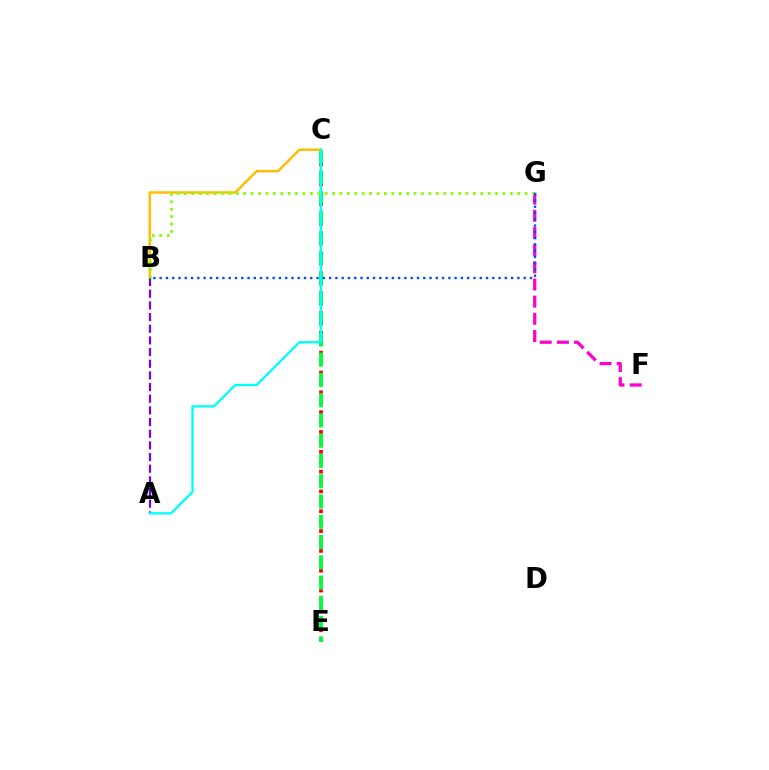{('C', 'E'): [{'color': '#ff0000', 'line_style': 'dotted', 'thickness': 2.69}, {'color': '#00ff39', 'line_style': 'dashed', 'thickness': 2.75}], ('B', 'C'): [{'color': '#ffbd00', 'line_style': 'solid', 'thickness': 1.8}], ('A', 'B'): [{'color': '#7200ff', 'line_style': 'dashed', 'thickness': 1.58}], ('F', 'G'): [{'color': '#ff00cf', 'line_style': 'dashed', 'thickness': 2.33}], ('A', 'C'): [{'color': '#00fff6', 'line_style': 'solid', 'thickness': 1.67}], ('B', 'G'): [{'color': '#84ff00', 'line_style': 'dotted', 'thickness': 2.01}, {'color': '#004bff', 'line_style': 'dotted', 'thickness': 1.71}]}